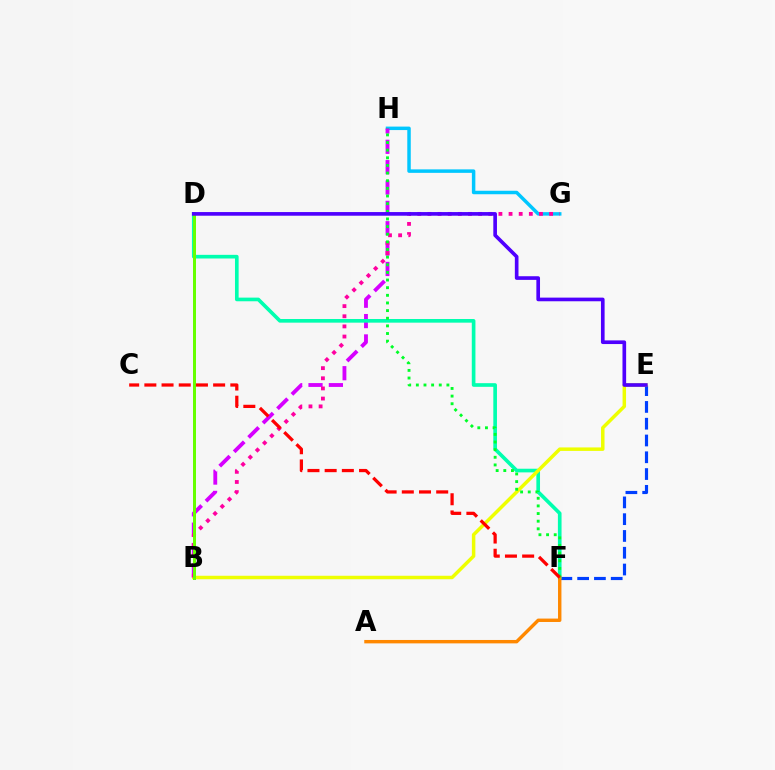{('E', 'F'): [{'color': '#003fff', 'line_style': 'dashed', 'thickness': 2.28}], ('G', 'H'): [{'color': '#00c7ff', 'line_style': 'solid', 'thickness': 2.5}], ('B', 'H'): [{'color': '#d600ff', 'line_style': 'dashed', 'thickness': 2.77}], ('D', 'F'): [{'color': '#00ffaf', 'line_style': 'solid', 'thickness': 2.63}], ('B', 'E'): [{'color': '#eeff00', 'line_style': 'solid', 'thickness': 2.51}], ('B', 'G'): [{'color': '#ff00a0', 'line_style': 'dotted', 'thickness': 2.75}], ('A', 'F'): [{'color': '#ff8800', 'line_style': 'solid', 'thickness': 2.45}], ('B', 'D'): [{'color': '#66ff00', 'line_style': 'solid', 'thickness': 2.15}], ('F', 'H'): [{'color': '#00ff27', 'line_style': 'dotted', 'thickness': 2.08}], ('D', 'E'): [{'color': '#4f00ff', 'line_style': 'solid', 'thickness': 2.63}], ('C', 'F'): [{'color': '#ff0000', 'line_style': 'dashed', 'thickness': 2.34}]}